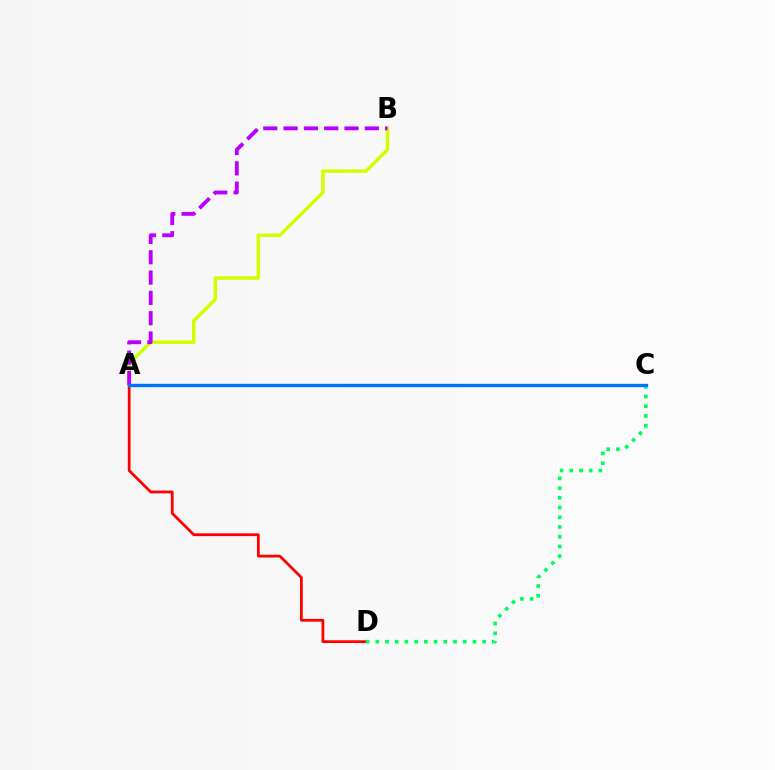{('A', 'D'): [{'color': '#ff0000', 'line_style': 'solid', 'thickness': 1.98}], ('C', 'D'): [{'color': '#00ff5c', 'line_style': 'dotted', 'thickness': 2.64}], ('A', 'B'): [{'color': '#d1ff00', 'line_style': 'solid', 'thickness': 2.5}, {'color': '#b900ff', 'line_style': 'dashed', 'thickness': 2.76}], ('A', 'C'): [{'color': '#0074ff', 'line_style': 'solid', 'thickness': 2.41}]}